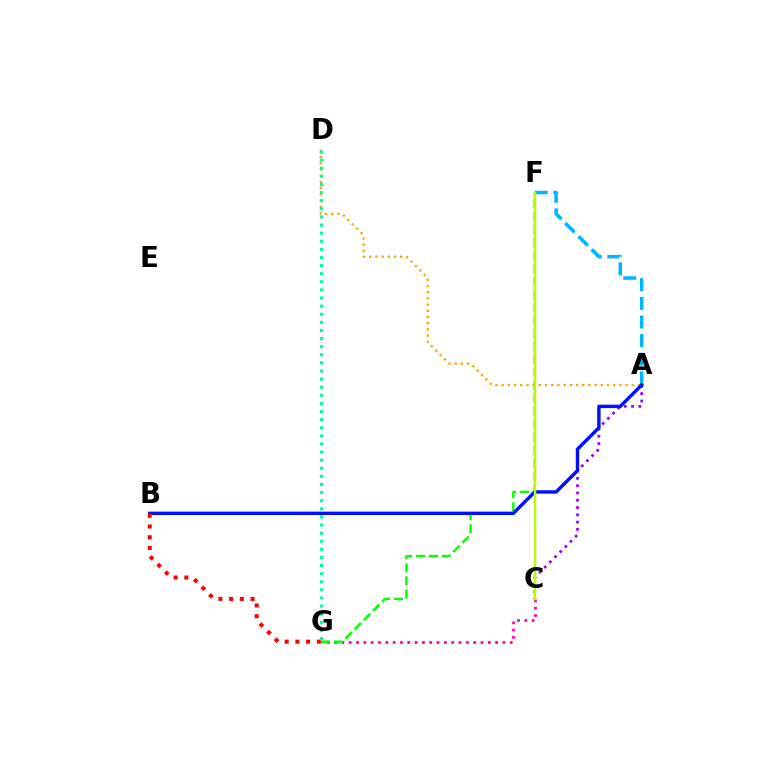{('A', 'D'): [{'color': '#ffa500', 'line_style': 'dotted', 'thickness': 1.68}], ('A', 'C'): [{'color': '#9b00ff', 'line_style': 'dotted', 'thickness': 1.98}], ('C', 'G'): [{'color': '#ff00bd', 'line_style': 'dotted', 'thickness': 1.99}], ('A', 'F'): [{'color': '#00b5ff', 'line_style': 'dashed', 'thickness': 2.53}], ('F', 'G'): [{'color': '#08ff00', 'line_style': 'dashed', 'thickness': 1.76}], ('A', 'B'): [{'color': '#0010ff', 'line_style': 'solid', 'thickness': 2.46}], ('B', 'G'): [{'color': '#ff0000', 'line_style': 'dotted', 'thickness': 2.91}], ('C', 'F'): [{'color': '#b3ff00', 'line_style': 'solid', 'thickness': 1.77}], ('D', 'G'): [{'color': '#00ff9d', 'line_style': 'dotted', 'thickness': 2.2}]}